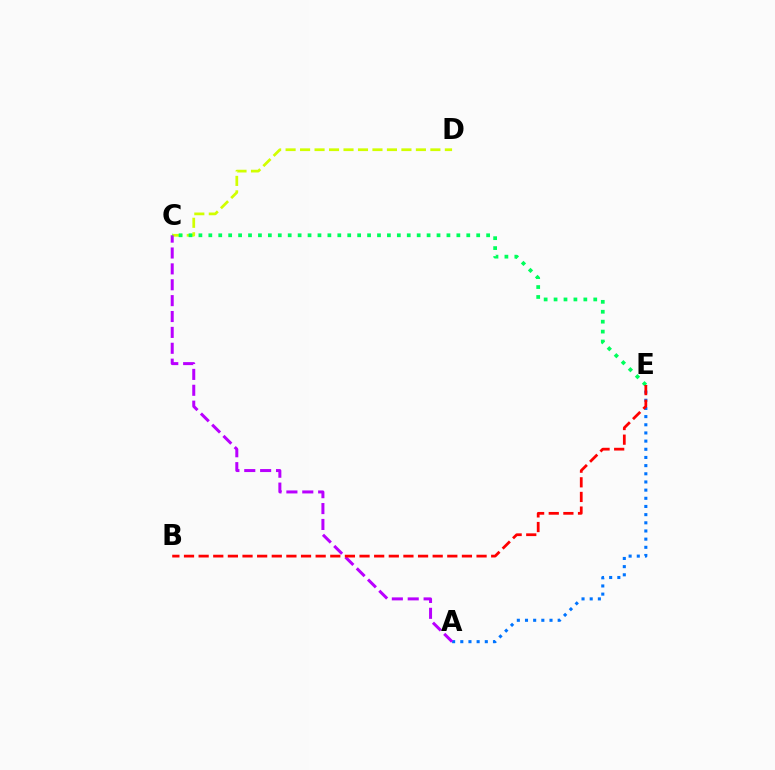{('C', 'D'): [{'color': '#d1ff00', 'line_style': 'dashed', 'thickness': 1.97}], ('A', 'E'): [{'color': '#0074ff', 'line_style': 'dotted', 'thickness': 2.22}], ('A', 'C'): [{'color': '#b900ff', 'line_style': 'dashed', 'thickness': 2.16}], ('C', 'E'): [{'color': '#00ff5c', 'line_style': 'dotted', 'thickness': 2.7}], ('B', 'E'): [{'color': '#ff0000', 'line_style': 'dashed', 'thickness': 1.99}]}